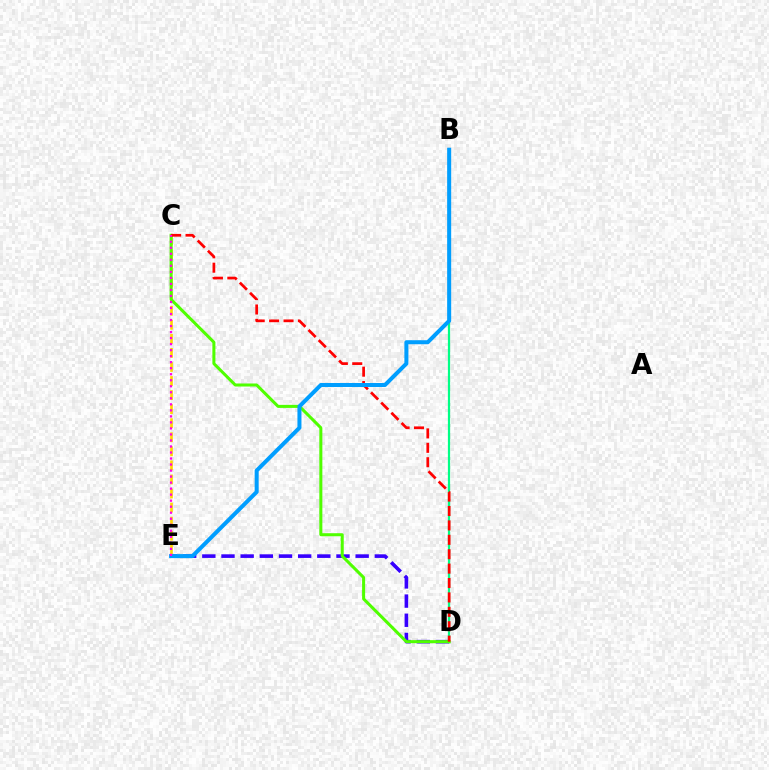{('D', 'E'): [{'color': '#3700ff', 'line_style': 'dashed', 'thickness': 2.6}], ('C', 'E'): [{'color': '#ffd500', 'line_style': 'dashed', 'thickness': 1.91}, {'color': '#ff00ed', 'line_style': 'dotted', 'thickness': 1.64}], ('B', 'D'): [{'color': '#00ff86', 'line_style': 'solid', 'thickness': 1.6}], ('C', 'D'): [{'color': '#4fff00', 'line_style': 'solid', 'thickness': 2.18}, {'color': '#ff0000', 'line_style': 'dashed', 'thickness': 1.96}], ('B', 'E'): [{'color': '#009eff', 'line_style': 'solid', 'thickness': 2.89}]}